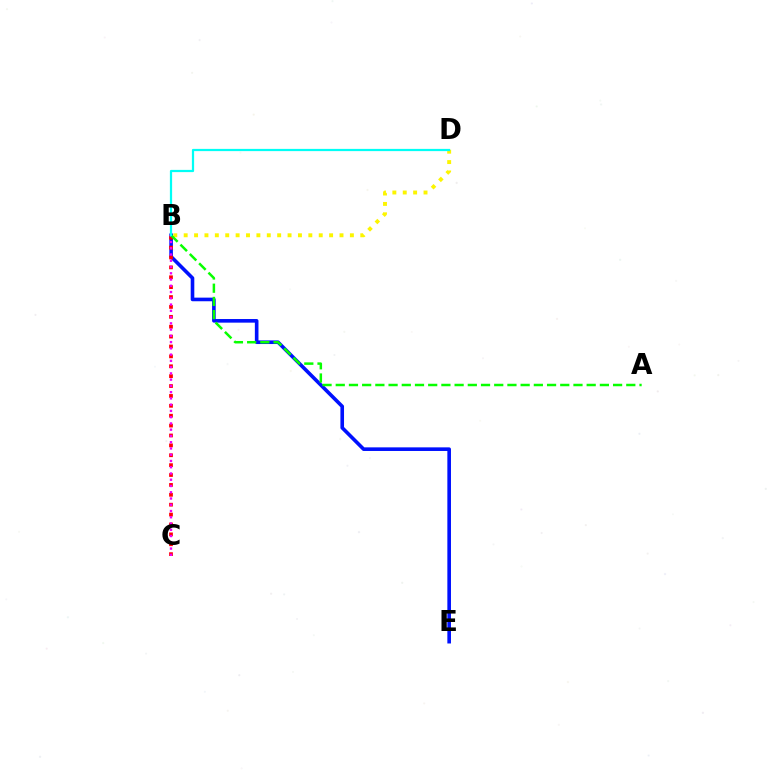{('B', 'E'): [{'color': '#0010ff', 'line_style': 'solid', 'thickness': 2.61}], ('B', 'C'): [{'color': '#ff0000', 'line_style': 'dotted', 'thickness': 2.69}, {'color': '#ee00ff', 'line_style': 'dotted', 'thickness': 1.7}], ('B', 'D'): [{'color': '#fcf500', 'line_style': 'dotted', 'thickness': 2.82}, {'color': '#00fff6', 'line_style': 'solid', 'thickness': 1.6}], ('A', 'B'): [{'color': '#08ff00', 'line_style': 'dashed', 'thickness': 1.79}]}